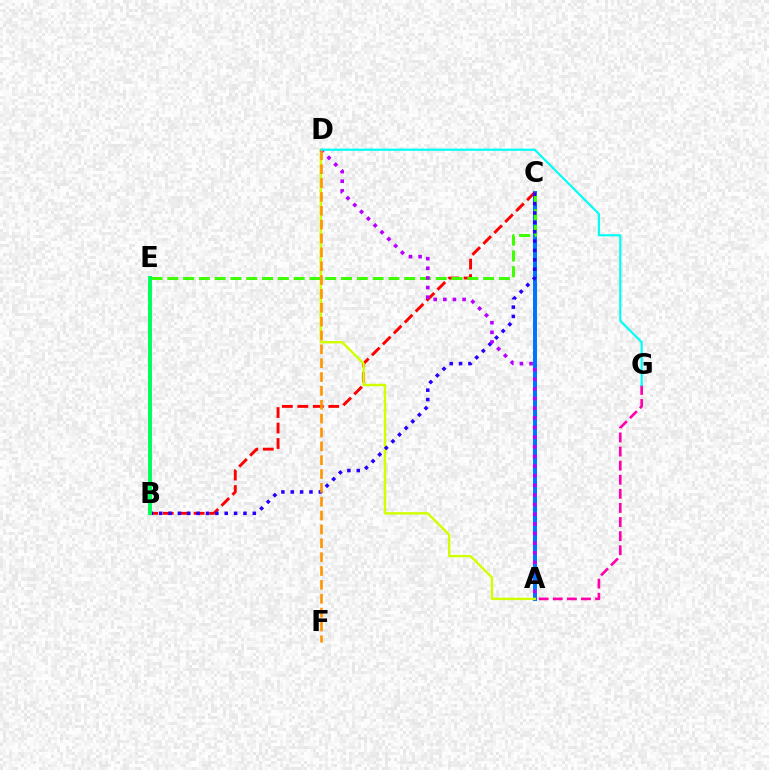{('A', 'G'): [{'color': '#ff00ac', 'line_style': 'dashed', 'thickness': 1.91}], ('A', 'C'): [{'color': '#0074ff', 'line_style': 'solid', 'thickness': 2.85}], ('B', 'C'): [{'color': '#ff0000', 'line_style': 'dashed', 'thickness': 2.1}, {'color': '#2500ff', 'line_style': 'dotted', 'thickness': 2.54}], ('A', 'D'): [{'color': '#d1ff00', 'line_style': 'solid', 'thickness': 1.73}, {'color': '#b900ff', 'line_style': 'dotted', 'thickness': 2.62}], ('C', 'E'): [{'color': '#3dff00', 'line_style': 'dashed', 'thickness': 2.15}], ('D', 'G'): [{'color': '#00fff6', 'line_style': 'solid', 'thickness': 1.57}], ('B', 'E'): [{'color': '#00ff5c', 'line_style': 'solid', 'thickness': 2.84}], ('D', 'F'): [{'color': '#ff9400', 'line_style': 'dashed', 'thickness': 1.88}]}